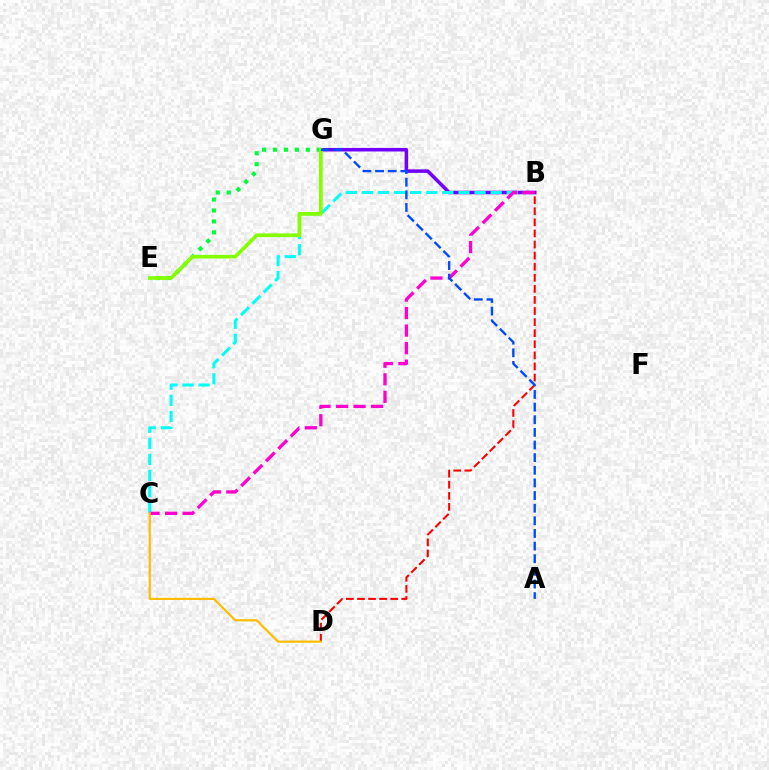{('B', 'G'): [{'color': '#7200ff', 'line_style': 'solid', 'thickness': 2.54}], ('B', 'C'): [{'color': '#00fff6', 'line_style': 'dashed', 'thickness': 2.19}, {'color': '#ff00cf', 'line_style': 'dashed', 'thickness': 2.38}], ('B', 'D'): [{'color': '#ff0000', 'line_style': 'dashed', 'thickness': 1.51}], ('E', 'G'): [{'color': '#00ff39', 'line_style': 'dotted', 'thickness': 2.97}, {'color': '#84ff00', 'line_style': 'solid', 'thickness': 2.66}], ('C', 'D'): [{'color': '#ffbd00', 'line_style': 'solid', 'thickness': 1.59}], ('A', 'G'): [{'color': '#004bff', 'line_style': 'dashed', 'thickness': 1.72}]}